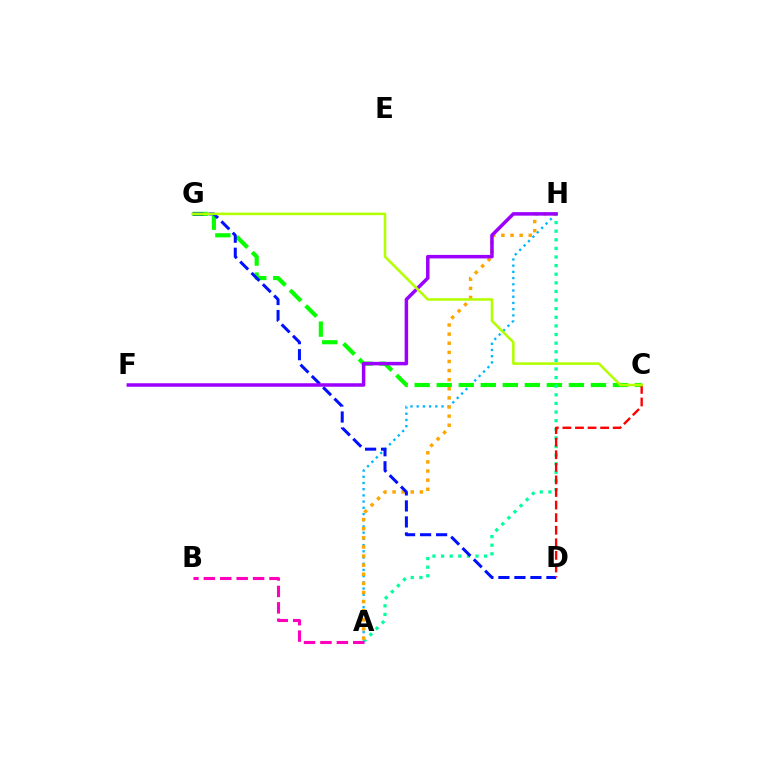{('A', 'H'): [{'color': '#00b5ff', 'line_style': 'dotted', 'thickness': 1.69}, {'color': '#00ff9d', 'line_style': 'dotted', 'thickness': 2.34}, {'color': '#ffa500', 'line_style': 'dotted', 'thickness': 2.48}], ('C', 'G'): [{'color': '#08ff00', 'line_style': 'dashed', 'thickness': 2.99}, {'color': '#b3ff00', 'line_style': 'solid', 'thickness': 1.83}], ('D', 'G'): [{'color': '#0010ff', 'line_style': 'dashed', 'thickness': 2.17}], ('C', 'D'): [{'color': '#ff0000', 'line_style': 'dashed', 'thickness': 1.71}], ('F', 'H'): [{'color': '#9b00ff', 'line_style': 'solid', 'thickness': 2.52}], ('A', 'B'): [{'color': '#ff00bd', 'line_style': 'dashed', 'thickness': 2.23}]}